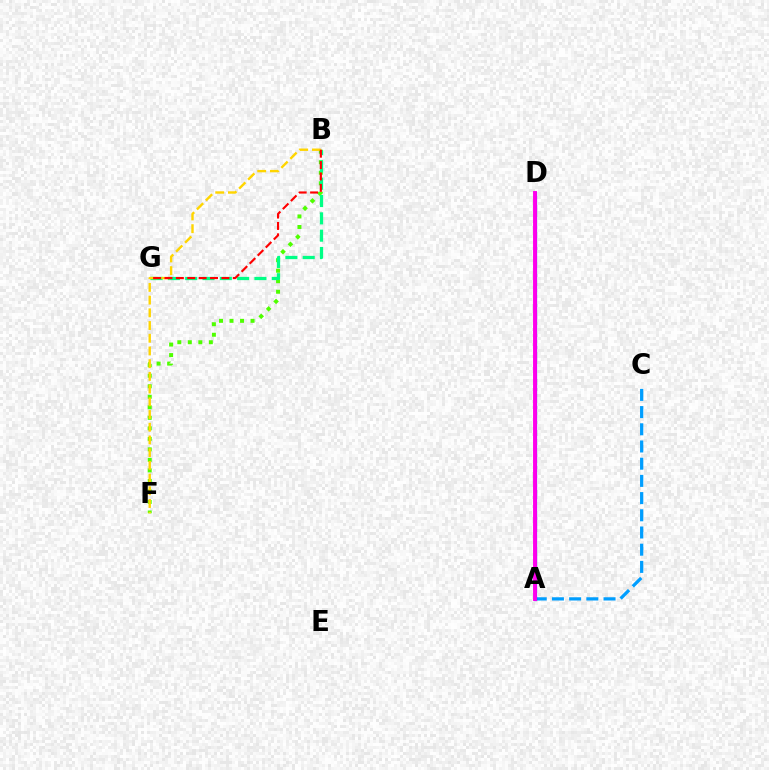{('A', 'C'): [{'color': '#009eff', 'line_style': 'dashed', 'thickness': 2.34}], ('B', 'F'): [{'color': '#4fff00', 'line_style': 'dotted', 'thickness': 2.86}, {'color': '#ffd500', 'line_style': 'dashed', 'thickness': 1.73}], ('A', 'D'): [{'color': '#3700ff', 'line_style': 'solid', 'thickness': 2.31}, {'color': '#ff00ed', 'line_style': 'solid', 'thickness': 2.8}], ('B', 'G'): [{'color': '#00ff86', 'line_style': 'dashed', 'thickness': 2.35}, {'color': '#ff0000', 'line_style': 'dashed', 'thickness': 1.55}]}